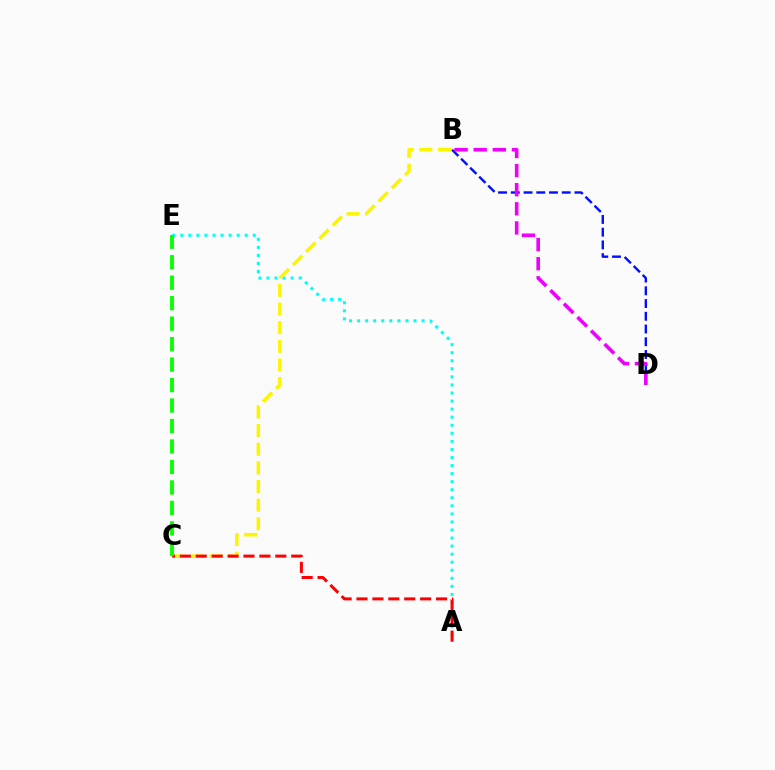{('A', 'E'): [{'color': '#00fff6', 'line_style': 'dotted', 'thickness': 2.19}], ('B', 'D'): [{'color': '#0010ff', 'line_style': 'dashed', 'thickness': 1.73}, {'color': '#ee00ff', 'line_style': 'dashed', 'thickness': 2.6}], ('B', 'C'): [{'color': '#fcf500', 'line_style': 'dashed', 'thickness': 2.53}], ('A', 'C'): [{'color': '#ff0000', 'line_style': 'dashed', 'thickness': 2.16}], ('C', 'E'): [{'color': '#08ff00', 'line_style': 'dashed', 'thickness': 2.78}]}